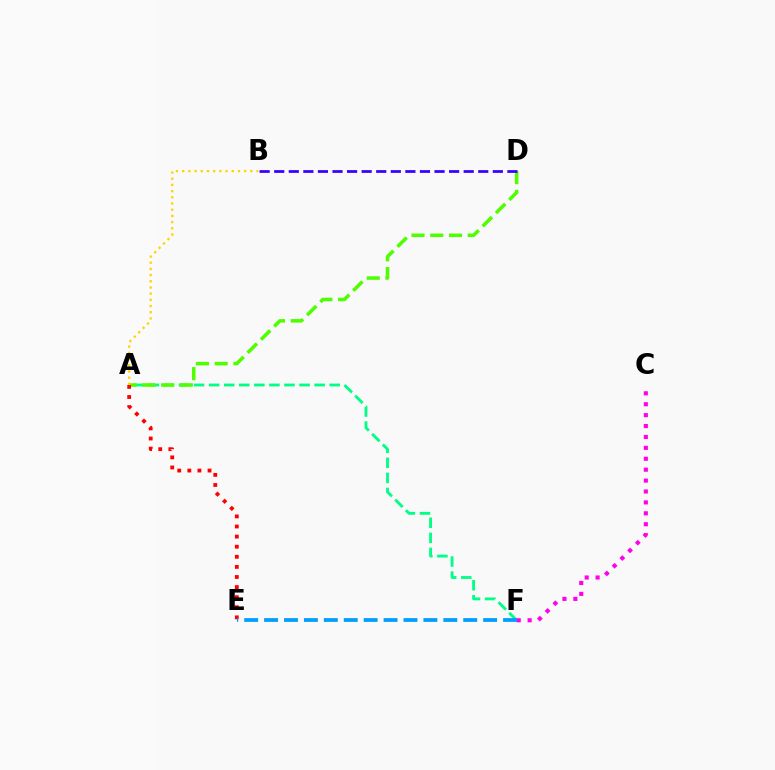{('A', 'F'): [{'color': '#00ff86', 'line_style': 'dashed', 'thickness': 2.05}], ('A', 'D'): [{'color': '#4fff00', 'line_style': 'dashed', 'thickness': 2.55}], ('A', 'E'): [{'color': '#ff0000', 'line_style': 'dotted', 'thickness': 2.74}], ('C', 'F'): [{'color': '#ff00ed', 'line_style': 'dotted', 'thickness': 2.96}], ('E', 'F'): [{'color': '#009eff', 'line_style': 'dashed', 'thickness': 2.71}], ('B', 'D'): [{'color': '#3700ff', 'line_style': 'dashed', 'thickness': 1.98}], ('A', 'B'): [{'color': '#ffd500', 'line_style': 'dotted', 'thickness': 1.68}]}